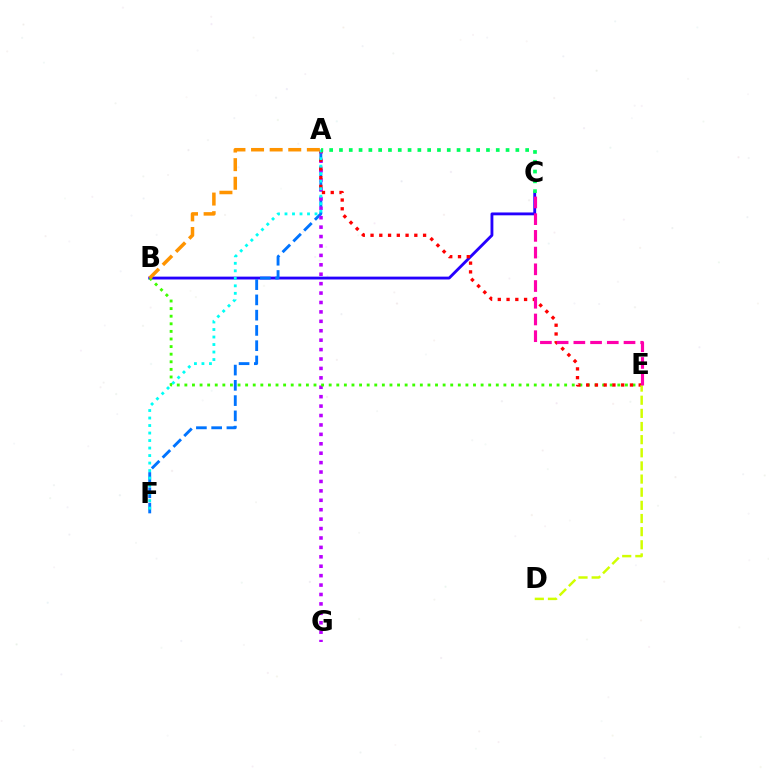{('B', 'C'): [{'color': '#2500ff', 'line_style': 'solid', 'thickness': 2.05}], ('A', 'F'): [{'color': '#0074ff', 'line_style': 'dashed', 'thickness': 2.07}, {'color': '#00fff6', 'line_style': 'dotted', 'thickness': 2.04}], ('A', 'G'): [{'color': '#b900ff', 'line_style': 'dotted', 'thickness': 2.56}], ('B', 'E'): [{'color': '#3dff00', 'line_style': 'dotted', 'thickness': 2.06}], ('A', 'E'): [{'color': '#ff0000', 'line_style': 'dotted', 'thickness': 2.38}], ('D', 'E'): [{'color': '#d1ff00', 'line_style': 'dashed', 'thickness': 1.79}], ('C', 'E'): [{'color': '#ff00ac', 'line_style': 'dashed', 'thickness': 2.27}], ('A', 'B'): [{'color': '#ff9400', 'line_style': 'dashed', 'thickness': 2.53}], ('A', 'C'): [{'color': '#00ff5c', 'line_style': 'dotted', 'thickness': 2.66}]}